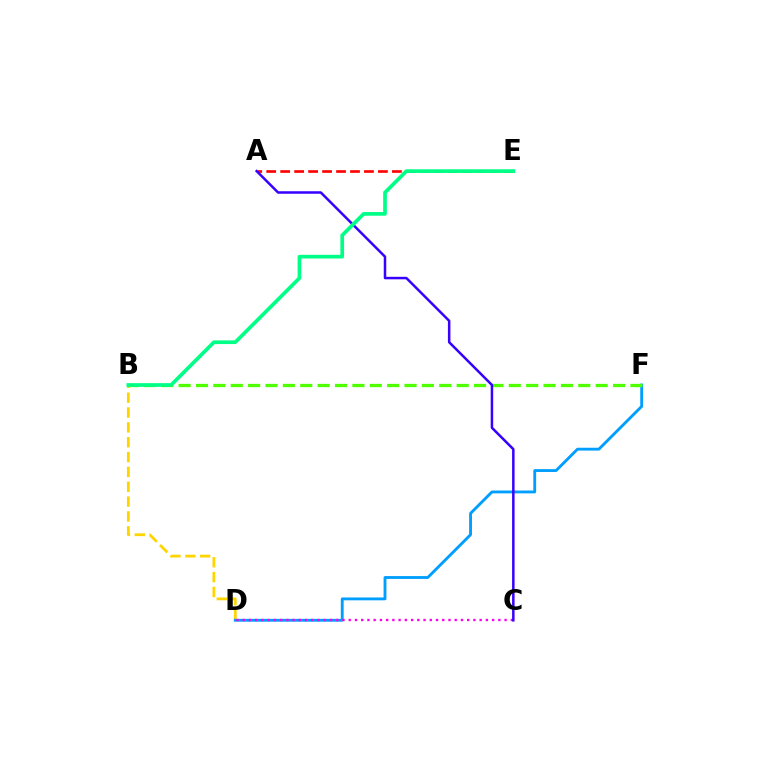{('B', 'D'): [{'color': '#ffd500', 'line_style': 'dashed', 'thickness': 2.02}], ('D', 'F'): [{'color': '#009eff', 'line_style': 'solid', 'thickness': 2.05}], ('A', 'E'): [{'color': '#ff0000', 'line_style': 'dashed', 'thickness': 1.9}], ('C', 'D'): [{'color': '#ff00ed', 'line_style': 'dotted', 'thickness': 1.69}], ('B', 'F'): [{'color': '#4fff00', 'line_style': 'dashed', 'thickness': 2.36}], ('A', 'C'): [{'color': '#3700ff', 'line_style': 'solid', 'thickness': 1.8}], ('B', 'E'): [{'color': '#00ff86', 'line_style': 'solid', 'thickness': 2.65}]}